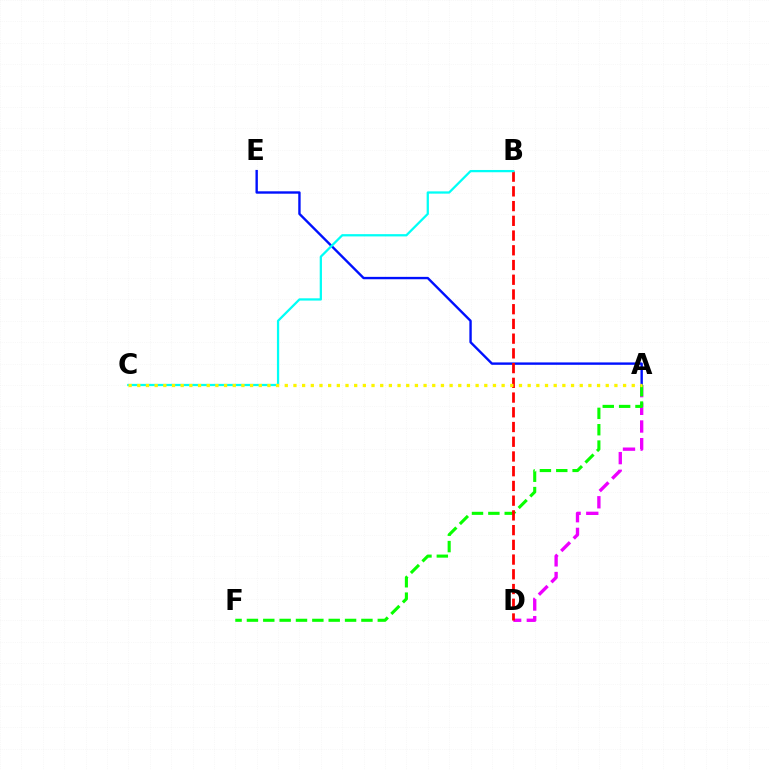{('A', 'E'): [{'color': '#0010ff', 'line_style': 'solid', 'thickness': 1.72}], ('A', 'D'): [{'color': '#ee00ff', 'line_style': 'dashed', 'thickness': 2.4}], ('A', 'F'): [{'color': '#08ff00', 'line_style': 'dashed', 'thickness': 2.22}], ('B', 'D'): [{'color': '#ff0000', 'line_style': 'dashed', 'thickness': 2.0}], ('B', 'C'): [{'color': '#00fff6', 'line_style': 'solid', 'thickness': 1.63}], ('A', 'C'): [{'color': '#fcf500', 'line_style': 'dotted', 'thickness': 2.36}]}